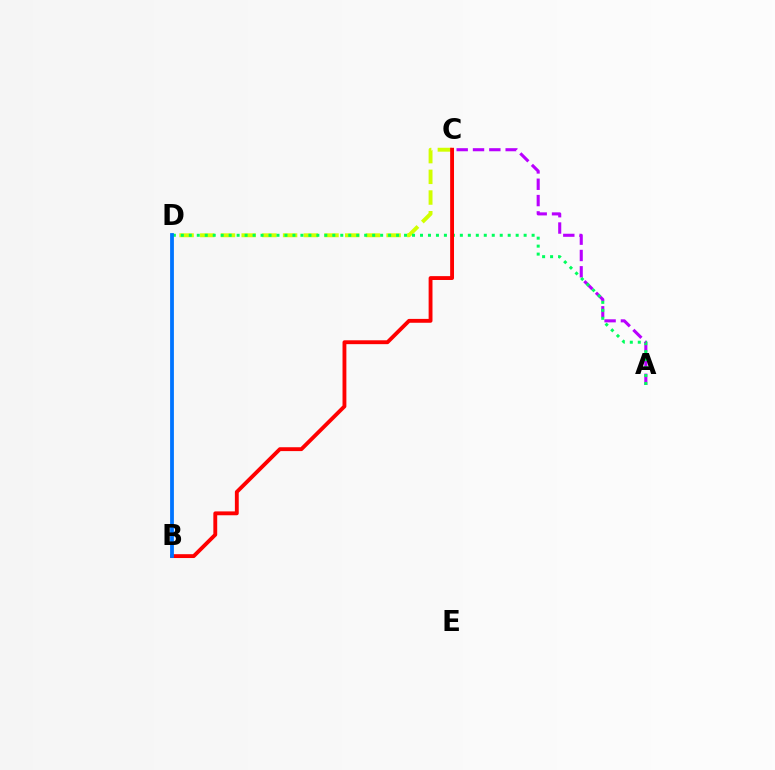{('C', 'D'): [{'color': '#d1ff00', 'line_style': 'dashed', 'thickness': 2.81}], ('A', 'C'): [{'color': '#b900ff', 'line_style': 'dashed', 'thickness': 2.22}], ('A', 'D'): [{'color': '#00ff5c', 'line_style': 'dotted', 'thickness': 2.17}], ('B', 'C'): [{'color': '#ff0000', 'line_style': 'solid', 'thickness': 2.78}], ('B', 'D'): [{'color': '#0074ff', 'line_style': 'solid', 'thickness': 2.73}]}